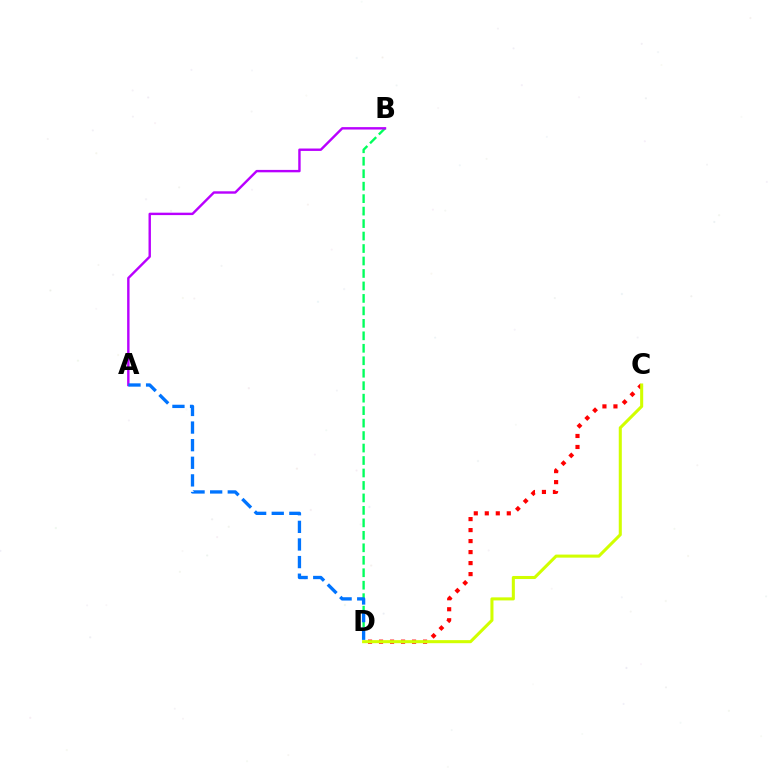{('C', 'D'): [{'color': '#ff0000', 'line_style': 'dotted', 'thickness': 2.99}, {'color': '#d1ff00', 'line_style': 'solid', 'thickness': 2.2}], ('B', 'D'): [{'color': '#00ff5c', 'line_style': 'dashed', 'thickness': 1.69}], ('A', 'B'): [{'color': '#b900ff', 'line_style': 'solid', 'thickness': 1.74}], ('A', 'D'): [{'color': '#0074ff', 'line_style': 'dashed', 'thickness': 2.39}]}